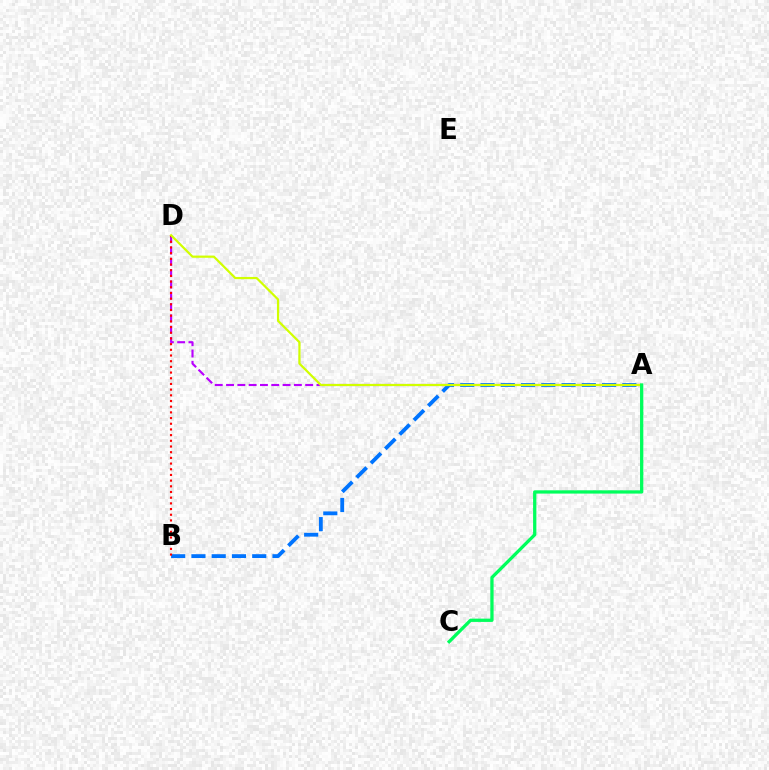{('A', 'D'): [{'color': '#b900ff', 'line_style': 'dashed', 'thickness': 1.54}, {'color': '#d1ff00', 'line_style': 'solid', 'thickness': 1.6}], ('A', 'B'): [{'color': '#0074ff', 'line_style': 'dashed', 'thickness': 2.75}], ('B', 'D'): [{'color': '#ff0000', 'line_style': 'dotted', 'thickness': 1.55}], ('A', 'C'): [{'color': '#00ff5c', 'line_style': 'solid', 'thickness': 2.36}]}